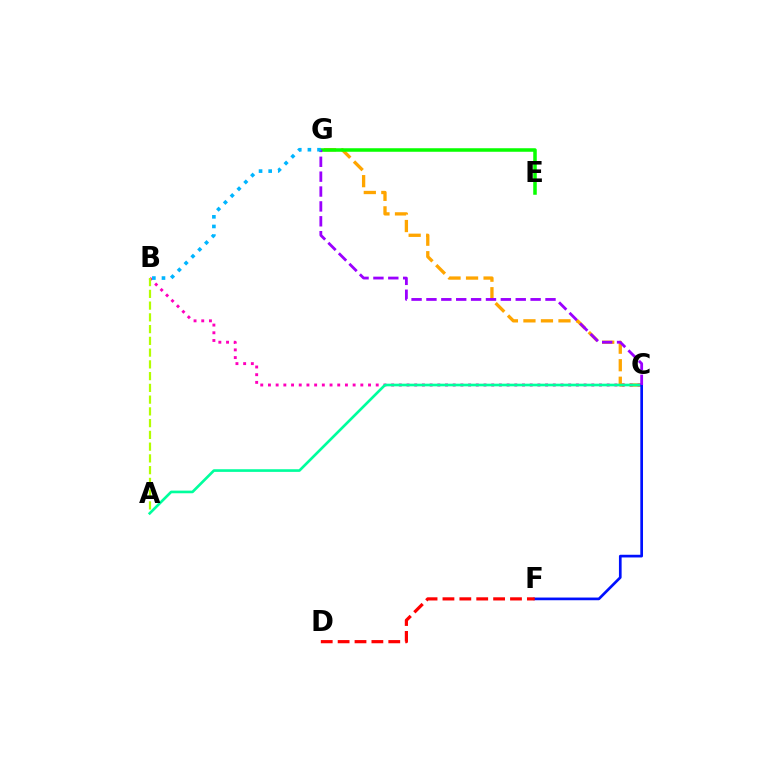{('C', 'G'): [{'color': '#ffa500', 'line_style': 'dashed', 'thickness': 2.38}, {'color': '#9b00ff', 'line_style': 'dashed', 'thickness': 2.02}], ('E', 'G'): [{'color': '#08ff00', 'line_style': 'solid', 'thickness': 2.54}], ('B', 'C'): [{'color': '#ff00bd', 'line_style': 'dotted', 'thickness': 2.09}], ('A', 'C'): [{'color': '#00ff9d', 'line_style': 'solid', 'thickness': 1.91}], ('C', 'F'): [{'color': '#0010ff', 'line_style': 'solid', 'thickness': 1.94}], ('A', 'B'): [{'color': '#b3ff00', 'line_style': 'dashed', 'thickness': 1.6}], ('D', 'F'): [{'color': '#ff0000', 'line_style': 'dashed', 'thickness': 2.29}], ('B', 'G'): [{'color': '#00b5ff', 'line_style': 'dotted', 'thickness': 2.61}]}